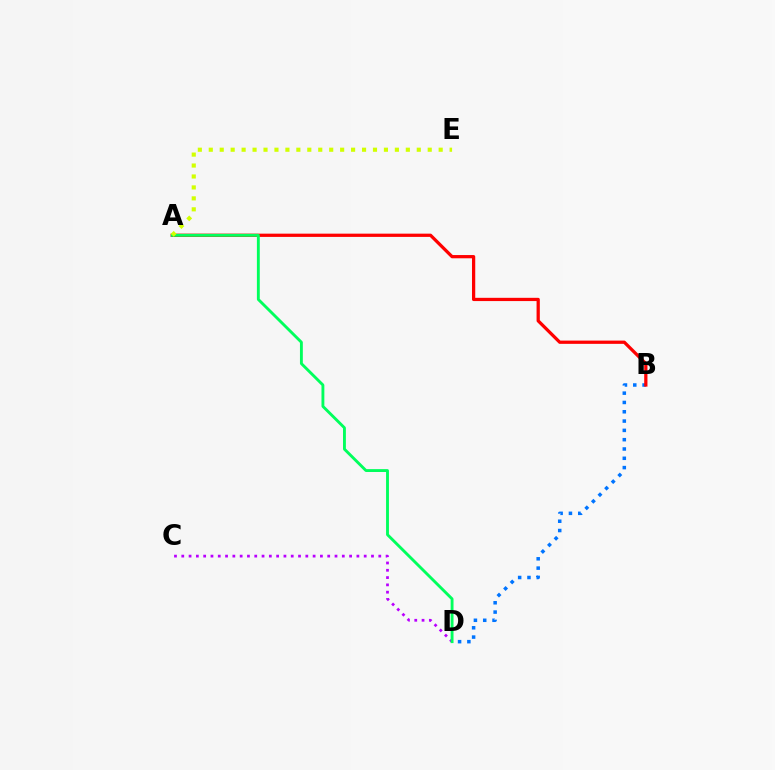{('B', 'D'): [{'color': '#0074ff', 'line_style': 'dotted', 'thickness': 2.53}], ('A', 'B'): [{'color': '#ff0000', 'line_style': 'solid', 'thickness': 2.34}], ('C', 'D'): [{'color': '#b900ff', 'line_style': 'dotted', 'thickness': 1.98}], ('A', 'D'): [{'color': '#00ff5c', 'line_style': 'solid', 'thickness': 2.06}], ('A', 'E'): [{'color': '#d1ff00', 'line_style': 'dotted', 'thickness': 2.97}]}